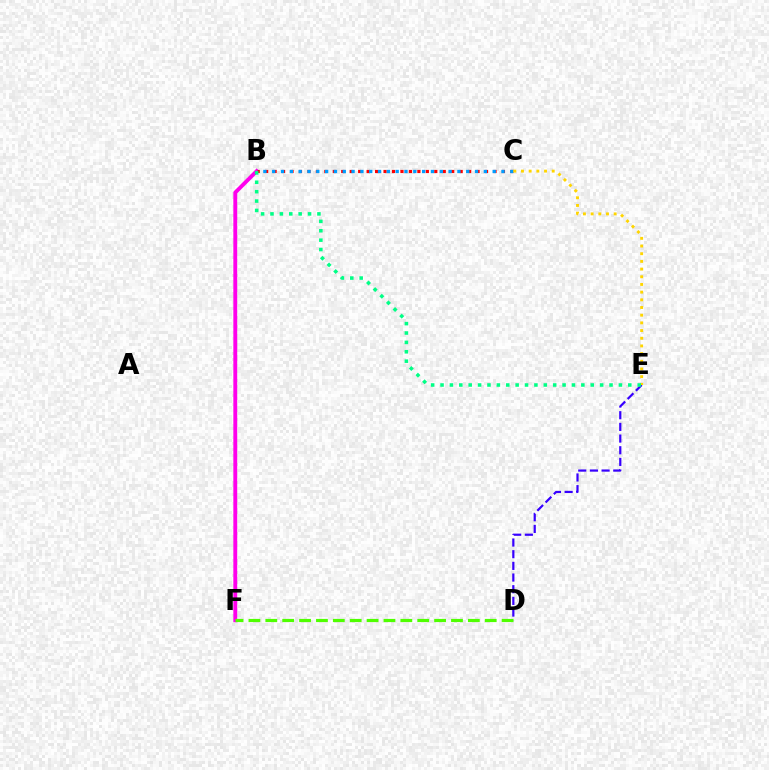{('B', 'F'): [{'color': '#ff00ed', 'line_style': 'solid', 'thickness': 2.79}], ('B', 'C'): [{'color': '#ff0000', 'line_style': 'dotted', 'thickness': 2.3}, {'color': '#009eff', 'line_style': 'dotted', 'thickness': 2.4}], ('D', 'E'): [{'color': '#3700ff', 'line_style': 'dashed', 'thickness': 1.59}], ('C', 'E'): [{'color': '#ffd500', 'line_style': 'dotted', 'thickness': 2.09}], ('B', 'E'): [{'color': '#00ff86', 'line_style': 'dotted', 'thickness': 2.55}], ('D', 'F'): [{'color': '#4fff00', 'line_style': 'dashed', 'thickness': 2.29}]}